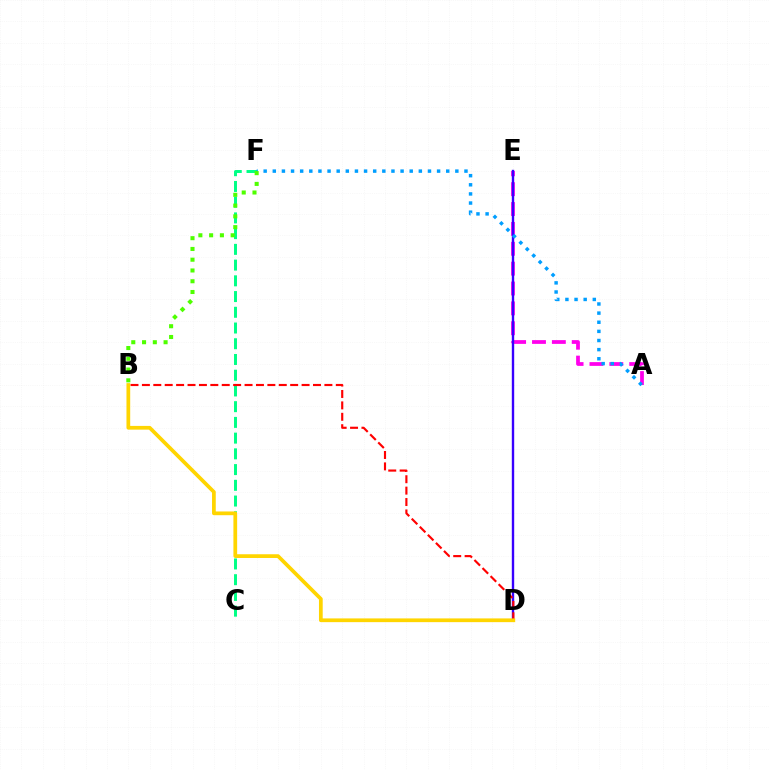{('C', 'F'): [{'color': '#00ff86', 'line_style': 'dashed', 'thickness': 2.14}], ('A', 'E'): [{'color': '#ff00ed', 'line_style': 'dashed', 'thickness': 2.7}], ('D', 'E'): [{'color': '#3700ff', 'line_style': 'solid', 'thickness': 1.71}], ('B', 'D'): [{'color': '#ff0000', 'line_style': 'dashed', 'thickness': 1.55}, {'color': '#ffd500', 'line_style': 'solid', 'thickness': 2.69}], ('A', 'F'): [{'color': '#009eff', 'line_style': 'dotted', 'thickness': 2.48}], ('B', 'F'): [{'color': '#4fff00', 'line_style': 'dotted', 'thickness': 2.93}]}